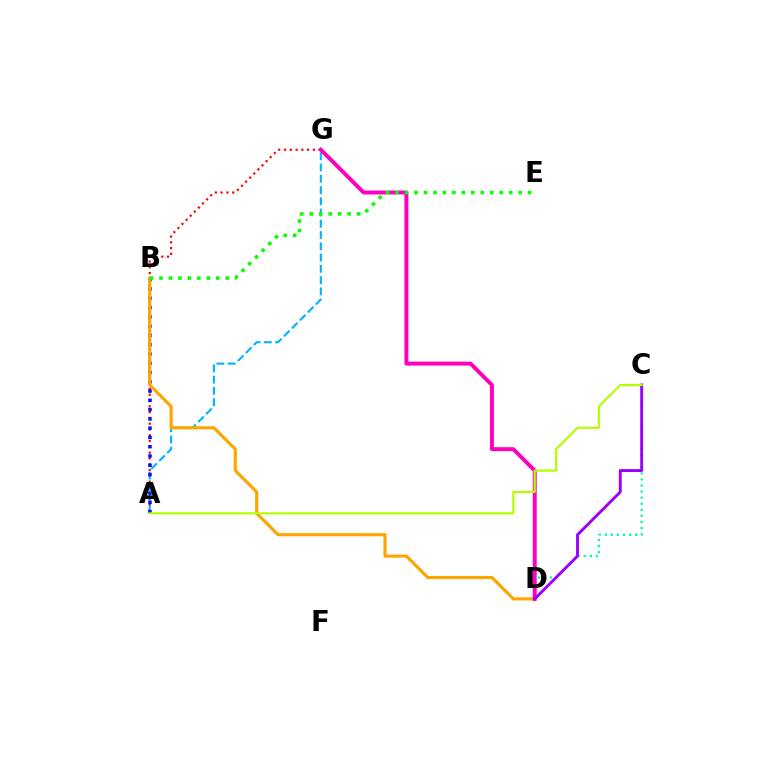{('A', 'G'): [{'color': '#ff0000', 'line_style': 'dotted', 'thickness': 1.57}, {'color': '#00b5ff', 'line_style': 'dashed', 'thickness': 1.53}], ('A', 'B'): [{'color': '#0010ff', 'line_style': 'dotted', 'thickness': 2.52}], ('B', 'D'): [{'color': '#ffa500', 'line_style': 'solid', 'thickness': 2.26}], ('C', 'D'): [{'color': '#00ff9d', 'line_style': 'dotted', 'thickness': 1.65}, {'color': '#9b00ff', 'line_style': 'solid', 'thickness': 2.09}], ('D', 'G'): [{'color': '#ff00bd', 'line_style': 'solid', 'thickness': 2.83}], ('B', 'E'): [{'color': '#08ff00', 'line_style': 'dotted', 'thickness': 2.57}], ('A', 'C'): [{'color': '#b3ff00', 'line_style': 'solid', 'thickness': 1.57}]}